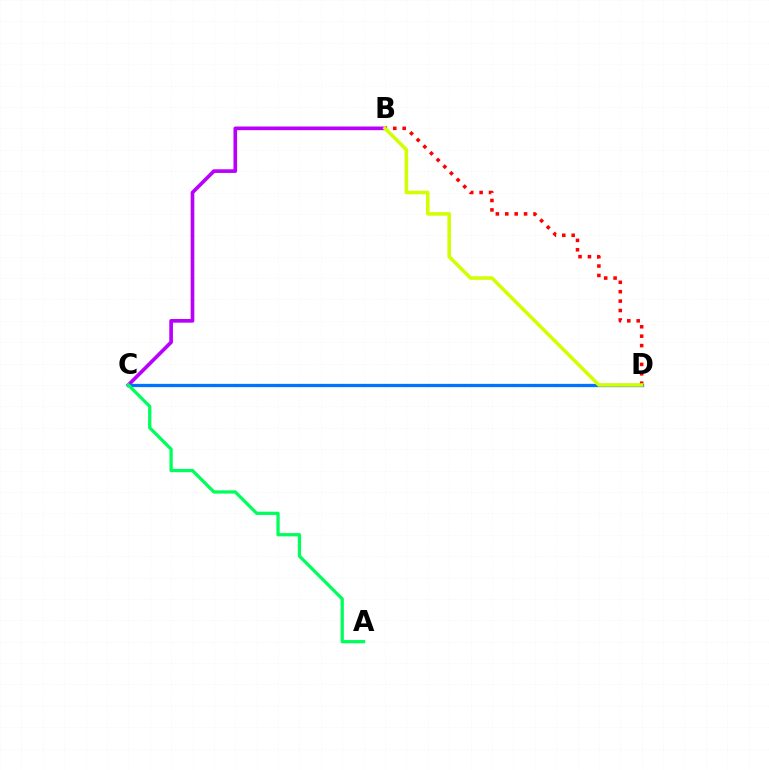{('B', 'C'): [{'color': '#b900ff', 'line_style': 'solid', 'thickness': 2.63}], ('C', 'D'): [{'color': '#0074ff', 'line_style': 'solid', 'thickness': 2.36}], ('A', 'C'): [{'color': '#00ff5c', 'line_style': 'solid', 'thickness': 2.36}], ('B', 'D'): [{'color': '#ff0000', 'line_style': 'dotted', 'thickness': 2.56}, {'color': '#d1ff00', 'line_style': 'solid', 'thickness': 2.55}]}